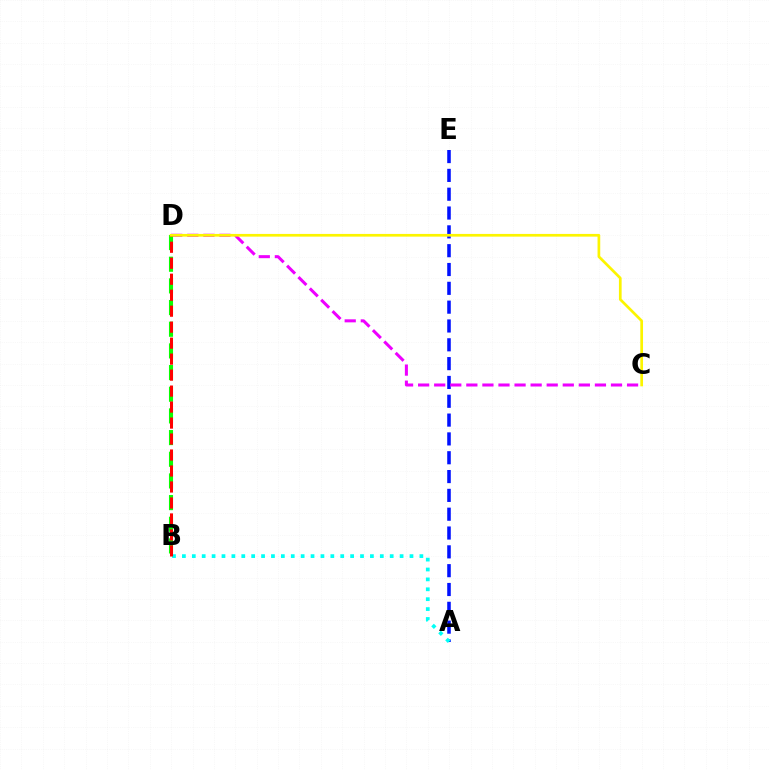{('A', 'E'): [{'color': '#0010ff', 'line_style': 'dashed', 'thickness': 2.56}], ('A', 'B'): [{'color': '#00fff6', 'line_style': 'dotted', 'thickness': 2.69}], ('C', 'D'): [{'color': '#ee00ff', 'line_style': 'dashed', 'thickness': 2.18}, {'color': '#fcf500', 'line_style': 'solid', 'thickness': 1.95}], ('B', 'D'): [{'color': '#08ff00', 'line_style': 'dashed', 'thickness': 2.94}, {'color': '#ff0000', 'line_style': 'dashed', 'thickness': 2.17}]}